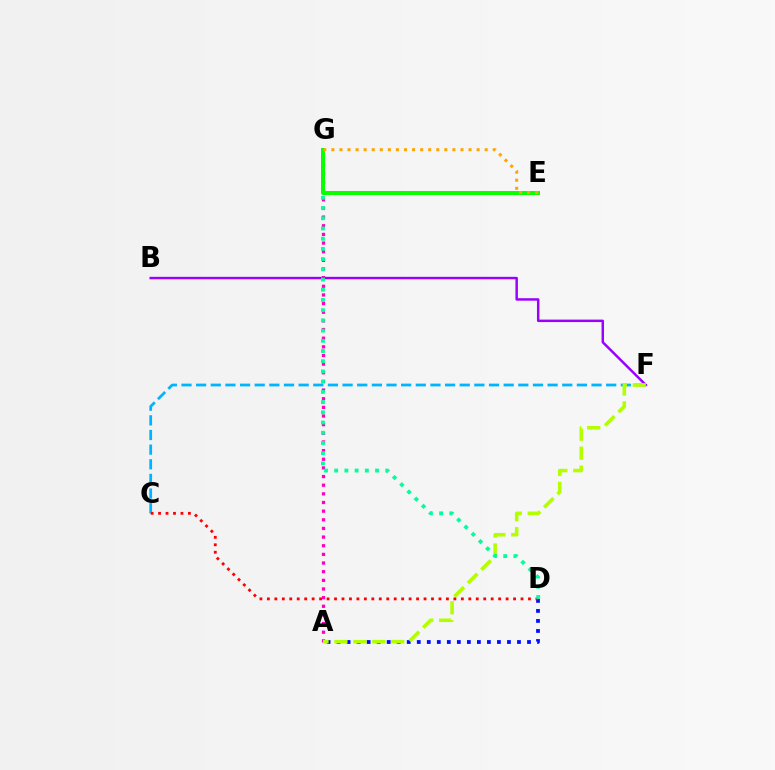{('A', 'D'): [{'color': '#0010ff', 'line_style': 'dotted', 'thickness': 2.72}], ('A', 'G'): [{'color': '#ff00bd', 'line_style': 'dotted', 'thickness': 2.35}], ('B', 'F'): [{'color': '#9b00ff', 'line_style': 'solid', 'thickness': 1.78}], ('C', 'F'): [{'color': '#00b5ff', 'line_style': 'dashed', 'thickness': 1.99}], ('A', 'F'): [{'color': '#b3ff00', 'line_style': 'dashed', 'thickness': 2.57}], ('C', 'D'): [{'color': '#ff0000', 'line_style': 'dotted', 'thickness': 2.03}], ('D', 'G'): [{'color': '#00ff9d', 'line_style': 'dotted', 'thickness': 2.78}], ('E', 'G'): [{'color': '#08ff00', 'line_style': 'solid', 'thickness': 2.86}, {'color': '#ffa500', 'line_style': 'dotted', 'thickness': 2.19}]}